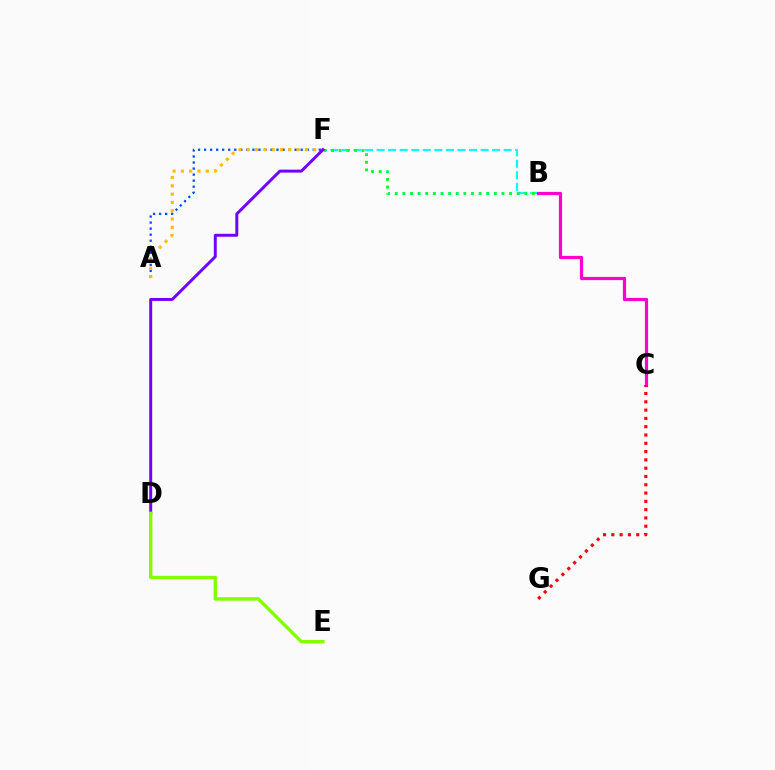{('B', 'F'): [{'color': '#00fff6', 'line_style': 'dashed', 'thickness': 1.57}, {'color': '#00ff39', 'line_style': 'dotted', 'thickness': 2.07}], ('A', 'F'): [{'color': '#004bff', 'line_style': 'dotted', 'thickness': 1.64}, {'color': '#ffbd00', 'line_style': 'dotted', 'thickness': 2.26}], ('B', 'C'): [{'color': '#ff00cf', 'line_style': 'solid', 'thickness': 2.31}], ('C', 'G'): [{'color': '#ff0000', 'line_style': 'dotted', 'thickness': 2.25}], ('D', 'F'): [{'color': '#7200ff', 'line_style': 'solid', 'thickness': 2.13}], ('D', 'E'): [{'color': '#84ff00', 'line_style': 'solid', 'thickness': 2.45}]}